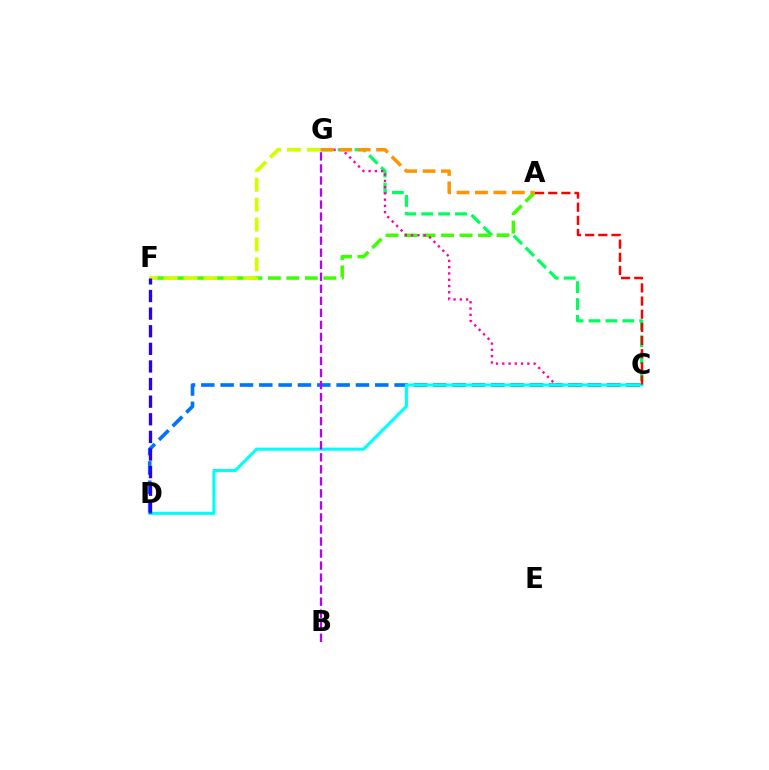{('C', 'G'): [{'color': '#00ff5c', 'line_style': 'dashed', 'thickness': 2.3}, {'color': '#ff00ac', 'line_style': 'dotted', 'thickness': 1.7}], ('A', 'F'): [{'color': '#3dff00', 'line_style': 'dashed', 'thickness': 2.51}], ('F', 'G'): [{'color': '#d1ff00', 'line_style': 'dashed', 'thickness': 2.71}], ('C', 'D'): [{'color': '#0074ff', 'line_style': 'dashed', 'thickness': 2.63}, {'color': '#00fff6', 'line_style': 'solid', 'thickness': 2.23}], ('D', 'F'): [{'color': '#2500ff', 'line_style': 'dashed', 'thickness': 2.39}], ('B', 'G'): [{'color': '#b900ff', 'line_style': 'dashed', 'thickness': 1.63}], ('A', 'G'): [{'color': '#ff9400', 'line_style': 'dashed', 'thickness': 2.51}], ('A', 'C'): [{'color': '#ff0000', 'line_style': 'dashed', 'thickness': 1.79}]}